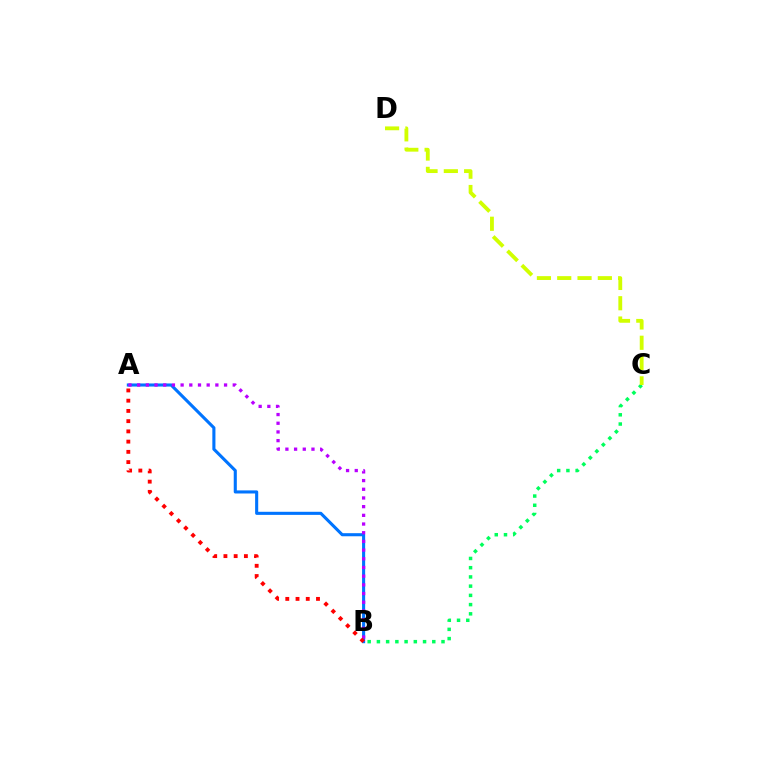{('B', 'C'): [{'color': '#00ff5c', 'line_style': 'dotted', 'thickness': 2.51}], ('C', 'D'): [{'color': '#d1ff00', 'line_style': 'dashed', 'thickness': 2.76}], ('A', 'B'): [{'color': '#0074ff', 'line_style': 'solid', 'thickness': 2.22}, {'color': '#b900ff', 'line_style': 'dotted', 'thickness': 2.36}, {'color': '#ff0000', 'line_style': 'dotted', 'thickness': 2.78}]}